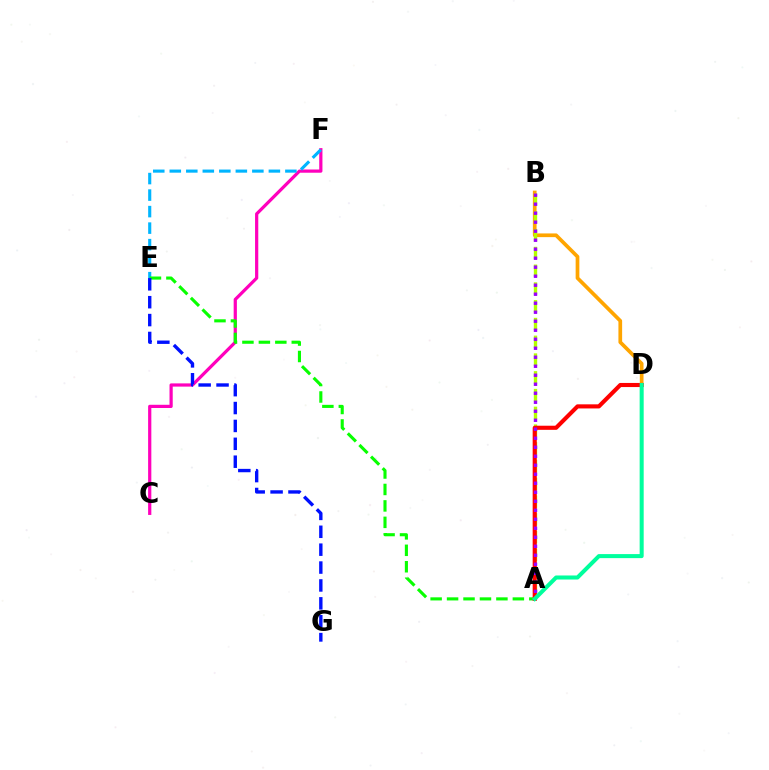{('C', 'F'): [{'color': '#ff00bd', 'line_style': 'solid', 'thickness': 2.32}], ('E', 'F'): [{'color': '#00b5ff', 'line_style': 'dashed', 'thickness': 2.24}], ('A', 'E'): [{'color': '#08ff00', 'line_style': 'dashed', 'thickness': 2.23}], ('B', 'D'): [{'color': '#ffa500', 'line_style': 'solid', 'thickness': 2.67}], ('A', 'B'): [{'color': '#b3ff00', 'line_style': 'dashed', 'thickness': 2.41}, {'color': '#9b00ff', 'line_style': 'dotted', 'thickness': 2.45}], ('A', 'D'): [{'color': '#ff0000', 'line_style': 'solid', 'thickness': 2.96}, {'color': '#00ff9d', 'line_style': 'solid', 'thickness': 2.91}], ('E', 'G'): [{'color': '#0010ff', 'line_style': 'dashed', 'thickness': 2.43}]}